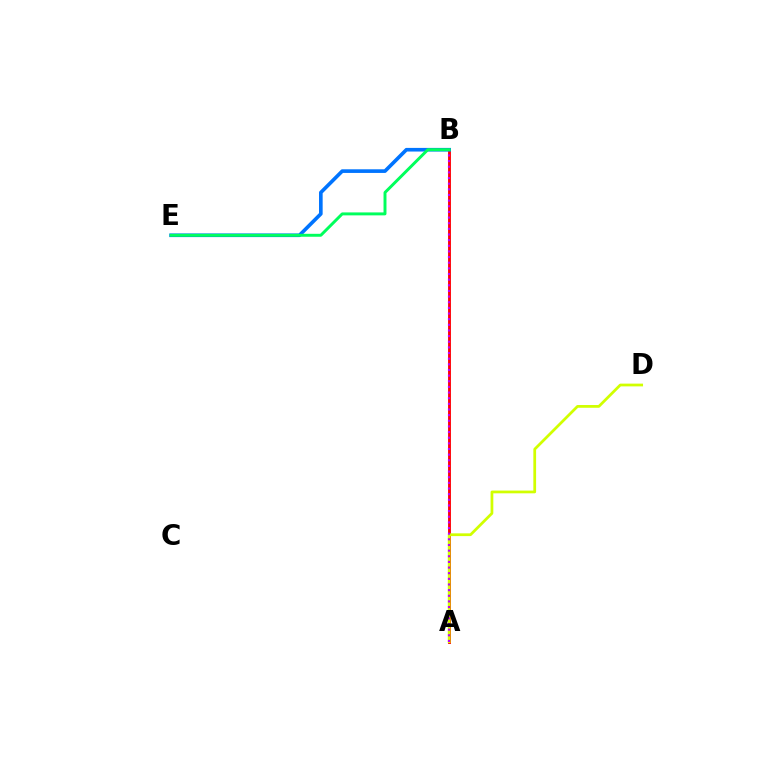{('A', 'B'): [{'color': '#ff0000', 'line_style': 'solid', 'thickness': 2.07}, {'color': '#b900ff', 'line_style': 'dotted', 'thickness': 1.53}], ('A', 'D'): [{'color': '#d1ff00', 'line_style': 'solid', 'thickness': 1.98}], ('B', 'E'): [{'color': '#0074ff', 'line_style': 'solid', 'thickness': 2.62}, {'color': '#00ff5c', 'line_style': 'solid', 'thickness': 2.12}]}